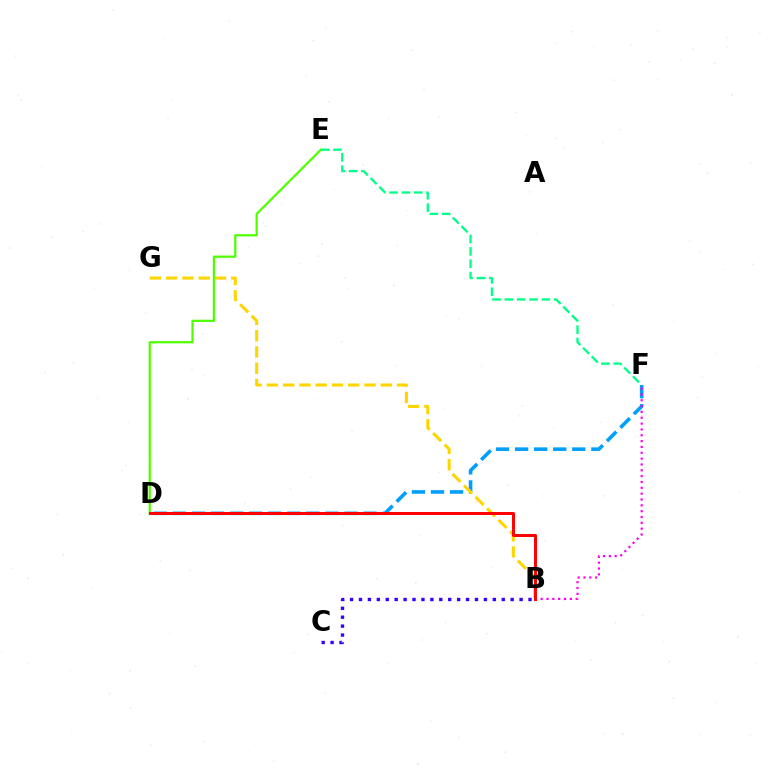{('D', 'E'): [{'color': '#4fff00', 'line_style': 'solid', 'thickness': 1.61}], ('D', 'F'): [{'color': '#009eff', 'line_style': 'dashed', 'thickness': 2.59}], ('B', 'F'): [{'color': '#ff00ed', 'line_style': 'dotted', 'thickness': 1.59}], ('B', 'G'): [{'color': '#ffd500', 'line_style': 'dashed', 'thickness': 2.21}], ('E', 'F'): [{'color': '#00ff86', 'line_style': 'dashed', 'thickness': 1.68}], ('B', 'D'): [{'color': '#ff0000', 'line_style': 'solid', 'thickness': 2.14}], ('B', 'C'): [{'color': '#3700ff', 'line_style': 'dotted', 'thickness': 2.42}]}